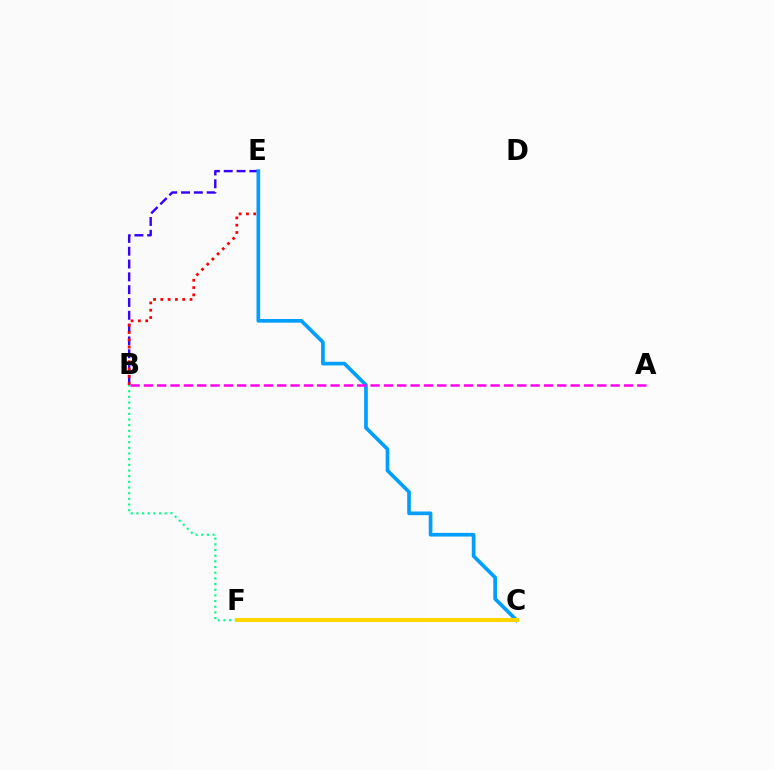{('B', 'E'): [{'color': '#3700ff', 'line_style': 'dashed', 'thickness': 1.74}, {'color': '#ff0000', 'line_style': 'dotted', 'thickness': 1.98}], ('C', 'E'): [{'color': '#009eff', 'line_style': 'solid', 'thickness': 2.64}], ('C', 'F'): [{'color': '#4fff00', 'line_style': 'dotted', 'thickness': 2.05}, {'color': '#ffd500', 'line_style': 'solid', 'thickness': 2.92}], ('A', 'B'): [{'color': '#ff00ed', 'line_style': 'dashed', 'thickness': 1.81}], ('B', 'F'): [{'color': '#00ff86', 'line_style': 'dotted', 'thickness': 1.54}]}